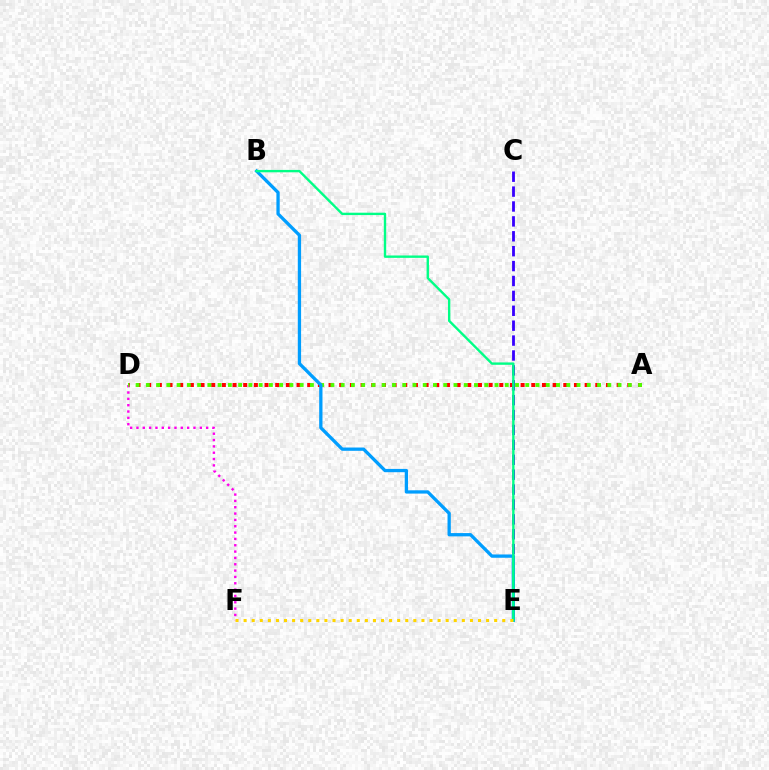{('C', 'E'): [{'color': '#3700ff', 'line_style': 'dashed', 'thickness': 2.02}], ('A', 'D'): [{'color': '#ff0000', 'line_style': 'dotted', 'thickness': 2.9}, {'color': '#4fff00', 'line_style': 'dotted', 'thickness': 2.79}], ('D', 'F'): [{'color': '#ff00ed', 'line_style': 'dotted', 'thickness': 1.72}], ('B', 'E'): [{'color': '#009eff', 'line_style': 'solid', 'thickness': 2.37}, {'color': '#00ff86', 'line_style': 'solid', 'thickness': 1.71}], ('E', 'F'): [{'color': '#ffd500', 'line_style': 'dotted', 'thickness': 2.2}]}